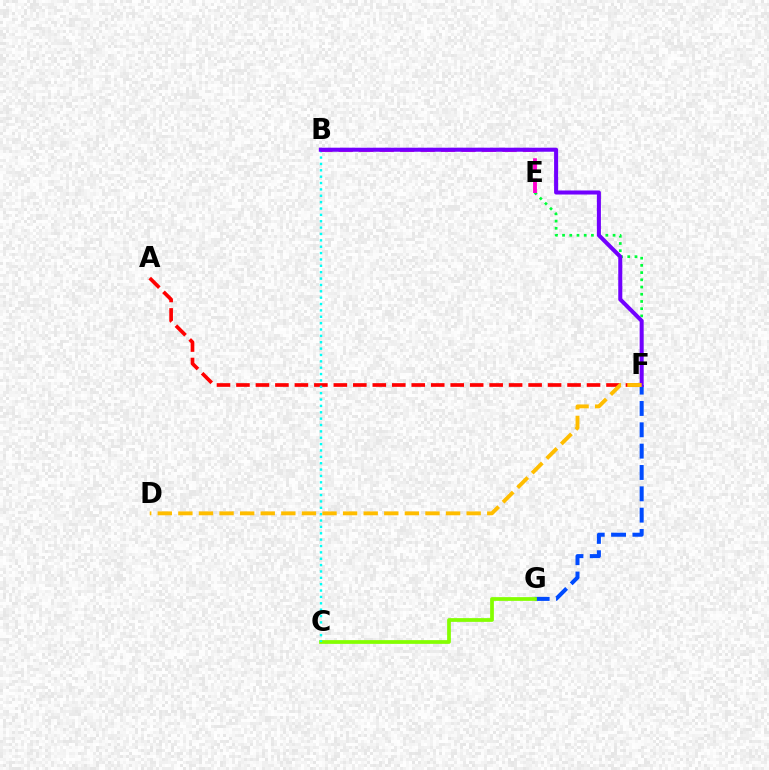{('F', 'G'): [{'color': '#004bff', 'line_style': 'dashed', 'thickness': 2.9}], ('E', 'F'): [{'color': '#00ff39', 'line_style': 'dotted', 'thickness': 1.96}], ('C', 'G'): [{'color': '#84ff00', 'line_style': 'solid', 'thickness': 2.69}], ('A', 'F'): [{'color': '#ff0000', 'line_style': 'dashed', 'thickness': 2.65}], ('B', 'C'): [{'color': '#00fff6', 'line_style': 'dotted', 'thickness': 1.73}], ('B', 'E'): [{'color': '#ff00cf', 'line_style': 'dashed', 'thickness': 2.78}], ('B', 'F'): [{'color': '#7200ff', 'line_style': 'solid', 'thickness': 2.91}], ('D', 'F'): [{'color': '#ffbd00', 'line_style': 'dashed', 'thickness': 2.8}]}